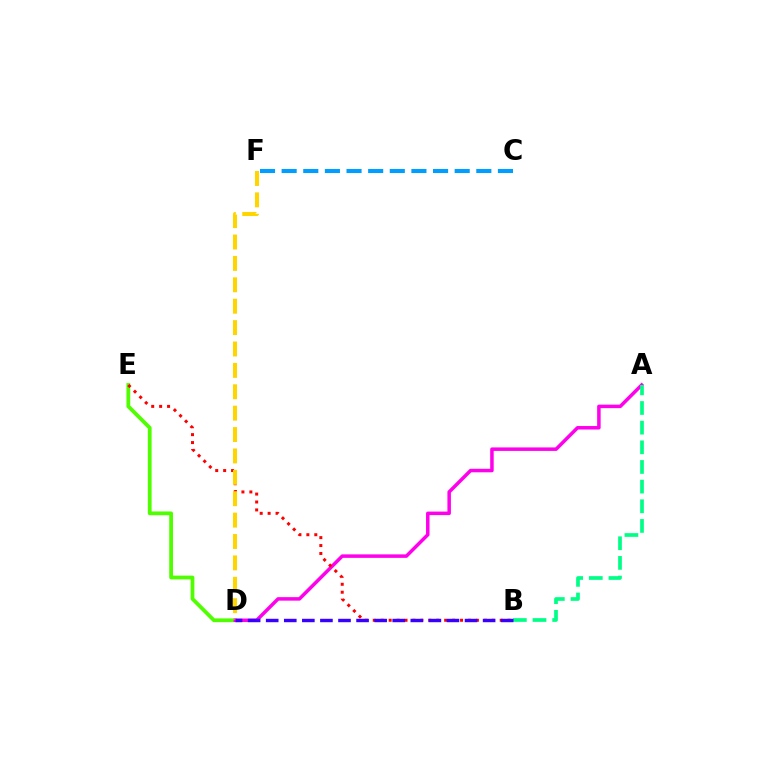{('D', 'E'): [{'color': '#4fff00', 'line_style': 'solid', 'thickness': 2.72}], ('A', 'D'): [{'color': '#ff00ed', 'line_style': 'solid', 'thickness': 2.52}], ('B', 'E'): [{'color': '#ff0000', 'line_style': 'dotted', 'thickness': 2.16}], ('D', 'F'): [{'color': '#ffd500', 'line_style': 'dashed', 'thickness': 2.91}], ('A', 'B'): [{'color': '#00ff86', 'line_style': 'dashed', 'thickness': 2.67}], ('B', 'D'): [{'color': '#3700ff', 'line_style': 'dashed', 'thickness': 2.46}], ('C', 'F'): [{'color': '#009eff', 'line_style': 'dashed', 'thickness': 2.94}]}